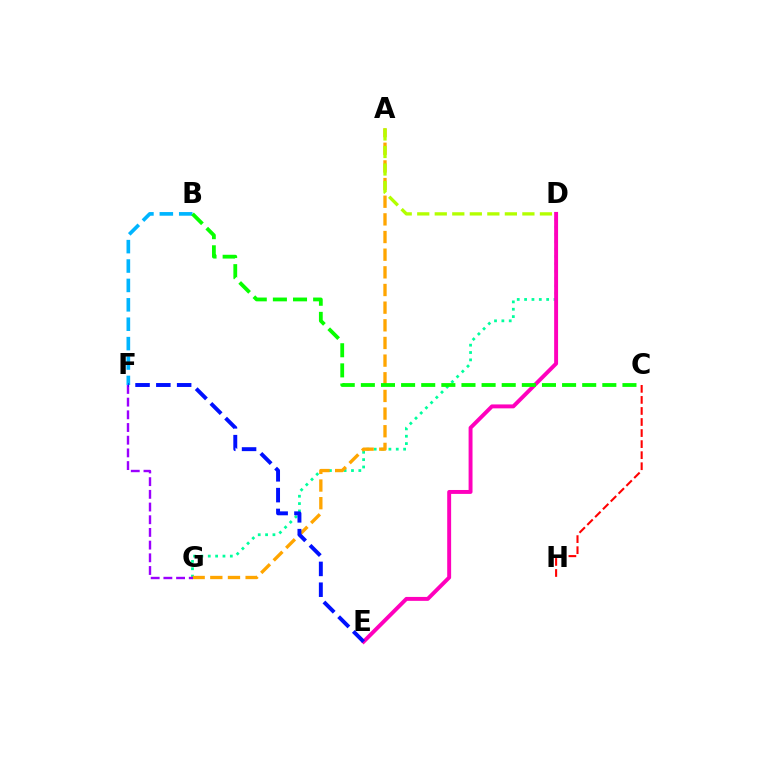{('D', 'G'): [{'color': '#00ff9d', 'line_style': 'dotted', 'thickness': 2.0}], ('C', 'H'): [{'color': '#ff0000', 'line_style': 'dashed', 'thickness': 1.5}], ('D', 'E'): [{'color': '#ff00bd', 'line_style': 'solid', 'thickness': 2.83}], ('B', 'F'): [{'color': '#00b5ff', 'line_style': 'dashed', 'thickness': 2.64}], ('A', 'G'): [{'color': '#ffa500', 'line_style': 'dashed', 'thickness': 2.4}], ('F', 'G'): [{'color': '#9b00ff', 'line_style': 'dashed', 'thickness': 1.72}], ('E', 'F'): [{'color': '#0010ff', 'line_style': 'dashed', 'thickness': 2.83}], ('A', 'D'): [{'color': '#b3ff00', 'line_style': 'dashed', 'thickness': 2.38}], ('B', 'C'): [{'color': '#08ff00', 'line_style': 'dashed', 'thickness': 2.73}]}